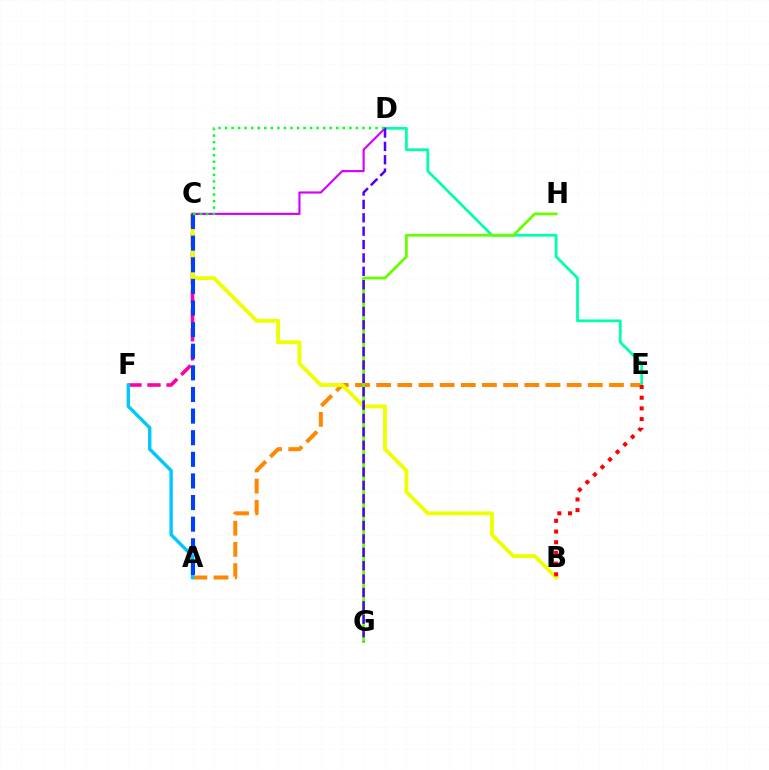{('A', 'E'): [{'color': '#ff8800', 'line_style': 'dashed', 'thickness': 2.88}], ('C', 'F'): [{'color': '#ff00a0', 'line_style': 'dashed', 'thickness': 2.59}], ('A', 'F'): [{'color': '#00c7ff', 'line_style': 'solid', 'thickness': 2.44}], ('B', 'C'): [{'color': '#eeff00', 'line_style': 'solid', 'thickness': 2.79}], ('D', 'E'): [{'color': '#00ffaf', 'line_style': 'solid', 'thickness': 1.99}], ('G', 'H'): [{'color': '#66ff00', 'line_style': 'solid', 'thickness': 1.98}], ('B', 'E'): [{'color': '#ff0000', 'line_style': 'dotted', 'thickness': 2.91}], ('C', 'D'): [{'color': '#d600ff', 'line_style': 'solid', 'thickness': 1.55}, {'color': '#00ff27', 'line_style': 'dotted', 'thickness': 1.78}], ('A', 'C'): [{'color': '#003fff', 'line_style': 'dashed', 'thickness': 2.94}], ('D', 'G'): [{'color': '#4f00ff', 'line_style': 'dashed', 'thickness': 1.82}]}